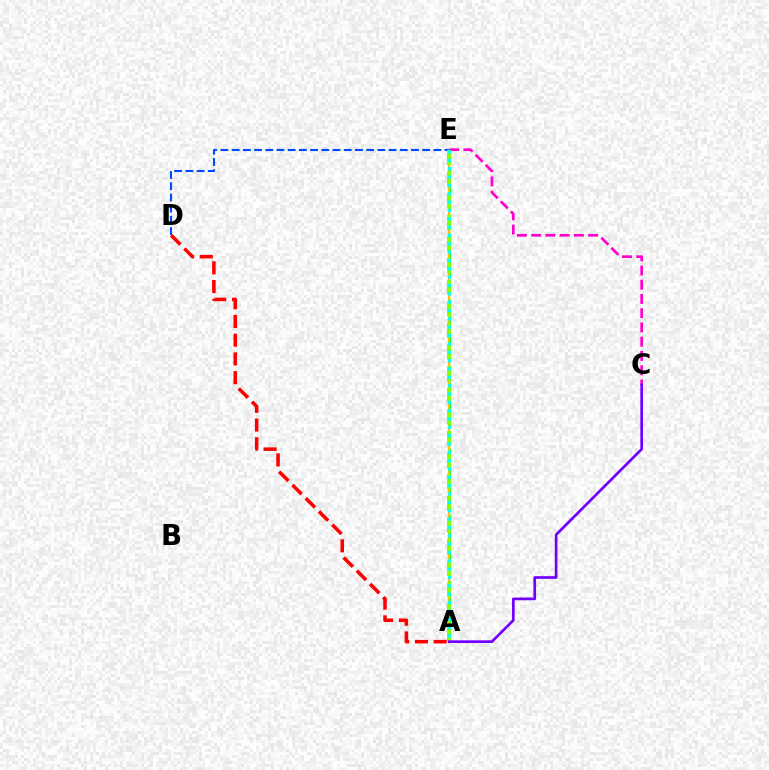{('A', 'E'): [{'color': '#00ff39', 'line_style': 'dashed', 'thickness': 2.25}, {'color': '#ffbd00', 'line_style': 'solid', 'thickness': 1.54}, {'color': '#84ff00', 'line_style': 'dashed', 'thickness': 2.94}, {'color': '#00fff6', 'line_style': 'dotted', 'thickness': 2.27}], ('C', 'E'): [{'color': '#ff00cf', 'line_style': 'dashed', 'thickness': 1.94}], ('D', 'E'): [{'color': '#004bff', 'line_style': 'dashed', 'thickness': 1.52}], ('A', 'D'): [{'color': '#ff0000', 'line_style': 'dashed', 'thickness': 2.55}], ('A', 'C'): [{'color': '#7200ff', 'line_style': 'solid', 'thickness': 1.94}]}